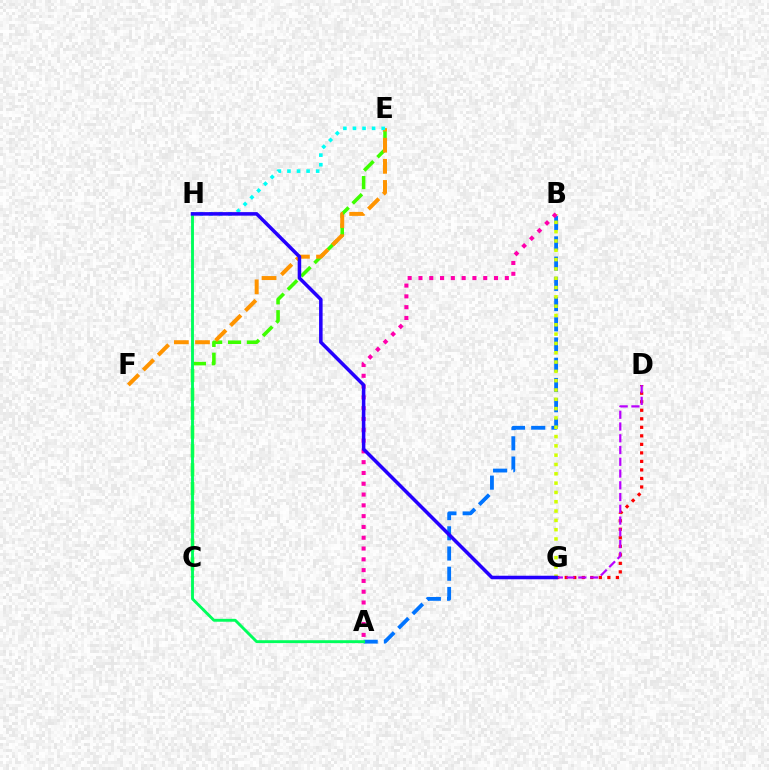{('C', 'E'): [{'color': '#3dff00', 'line_style': 'dashed', 'thickness': 2.56}], ('D', 'G'): [{'color': '#ff0000', 'line_style': 'dotted', 'thickness': 2.32}, {'color': '#b900ff', 'line_style': 'dashed', 'thickness': 1.6}], ('A', 'B'): [{'color': '#0074ff', 'line_style': 'dashed', 'thickness': 2.75}, {'color': '#ff00ac', 'line_style': 'dotted', 'thickness': 2.93}], ('A', 'H'): [{'color': '#00ff5c', 'line_style': 'solid', 'thickness': 2.08}], ('B', 'G'): [{'color': '#d1ff00', 'line_style': 'dotted', 'thickness': 2.53}], ('E', 'F'): [{'color': '#ff9400', 'line_style': 'dashed', 'thickness': 2.87}], ('E', 'H'): [{'color': '#00fff6', 'line_style': 'dotted', 'thickness': 2.6}], ('G', 'H'): [{'color': '#2500ff', 'line_style': 'solid', 'thickness': 2.55}]}